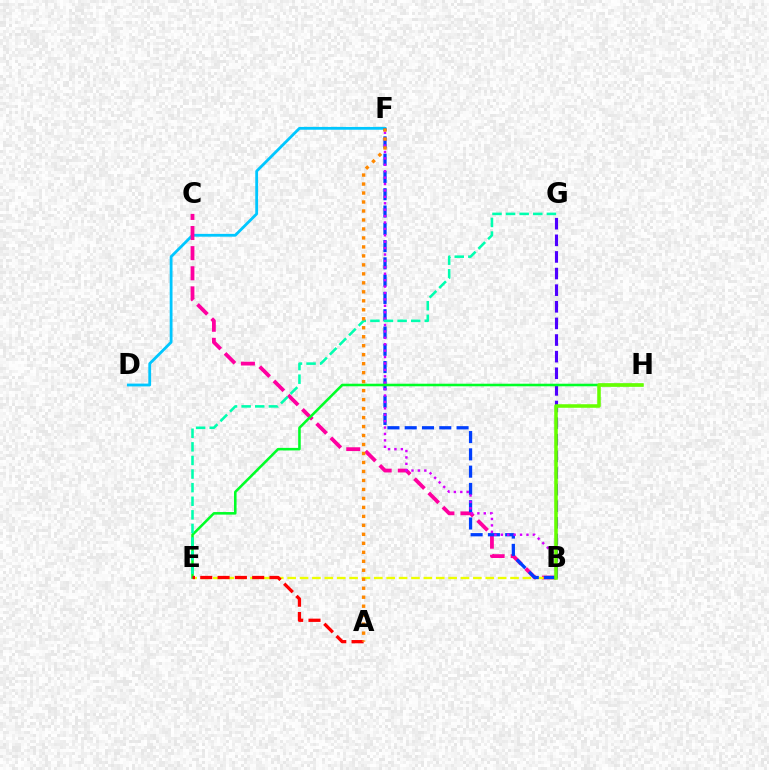{('D', 'F'): [{'color': '#00c7ff', 'line_style': 'solid', 'thickness': 2.02}], ('B', 'C'): [{'color': '#ff00a0', 'line_style': 'dashed', 'thickness': 2.73}], ('B', 'E'): [{'color': '#eeff00', 'line_style': 'dashed', 'thickness': 1.68}], ('B', 'F'): [{'color': '#003fff', 'line_style': 'dashed', 'thickness': 2.35}, {'color': '#d600ff', 'line_style': 'dotted', 'thickness': 1.74}], ('B', 'G'): [{'color': '#4f00ff', 'line_style': 'dashed', 'thickness': 2.26}], ('E', 'H'): [{'color': '#00ff27', 'line_style': 'solid', 'thickness': 1.85}], ('E', 'G'): [{'color': '#00ffaf', 'line_style': 'dashed', 'thickness': 1.85}], ('A', 'E'): [{'color': '#ff0000', 'line_style': 'dashed', 'thickness': 2.35}], ('A', 'F'): [{'color': '#ff8800', 'line_style': 'dotted', 'thickness': 2.44}], ('B', 'H'): [{'color': '#66ff00', 'line_style': 'solid', 'thickness': 2.55}]}